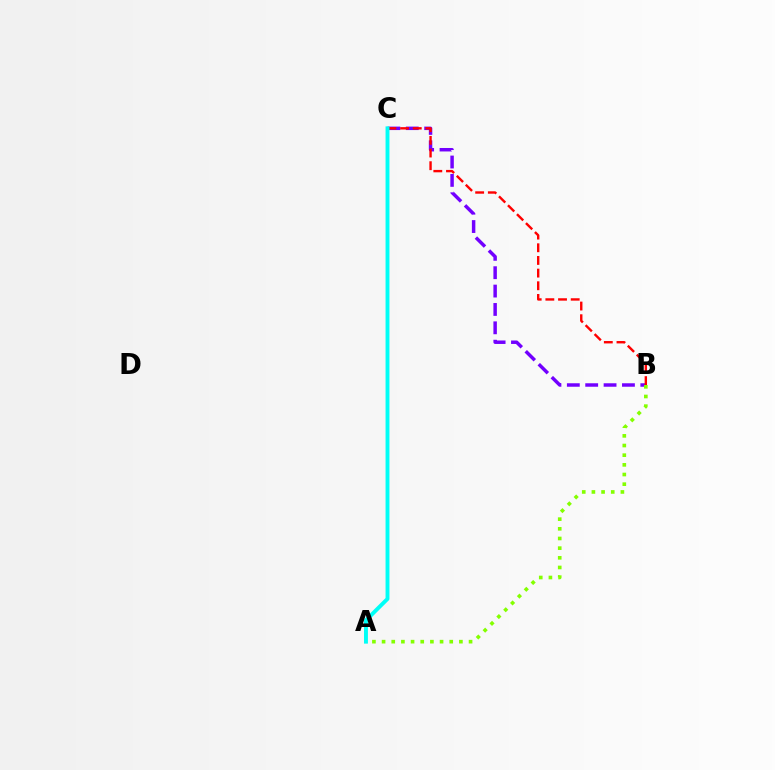{('B', 'C'): [{'color': '#7200ff', 'line_style': 'dashed', 'thickness': 2.5}, {'color': '#ff0000', 'line_style': 'dashed', 'thickness': 1.72}], ('A', 'B'): [{'color': '#84ff00', 'line_style': 'dotted', 'thickness': 2.63}], ('A', 'C'): [{'color': '#00fff6', 'line_style': 'solid', 'thickness': 2.81}]}